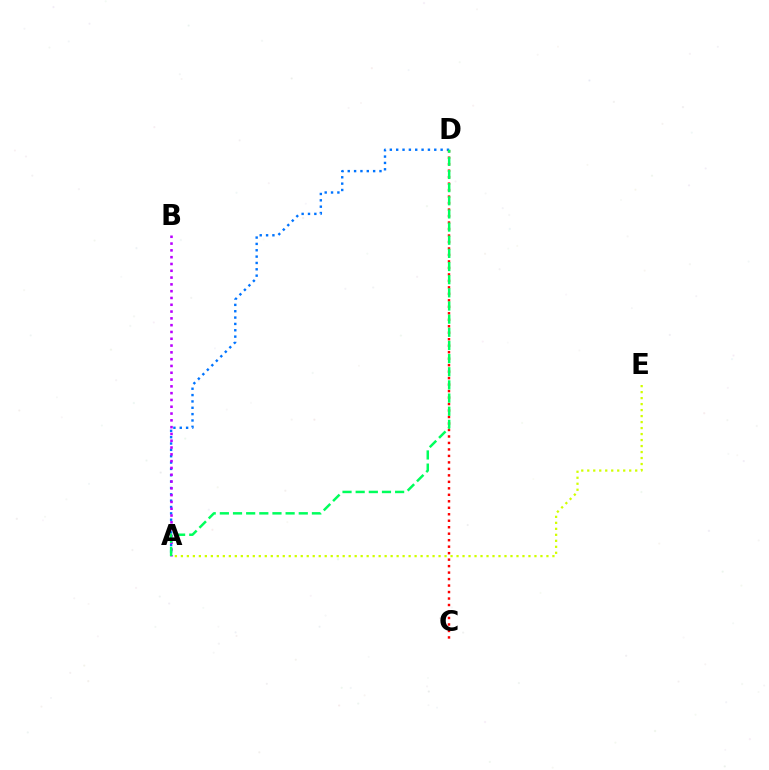{('A', 'D'): [{'color': '#0074ff', 'line_style': 'dotted', 'thickness': 1.72}, {'color': '#00ff5c', 'line_style': 'dashed', 'thickness': 1.79}], ('C', 'D'): [{'color': '#ff0000', 'line_style': 'dotted', 'thickness': 1.76}], ('A', 'B'): [{'color': '#b900ff', 'line_style': 'dotted', 'thickness': 1.85}], ('A', 'E'): [{'color': '#d1ff00', 'line_style': 'dotted', 'thickness': 1.63}]}